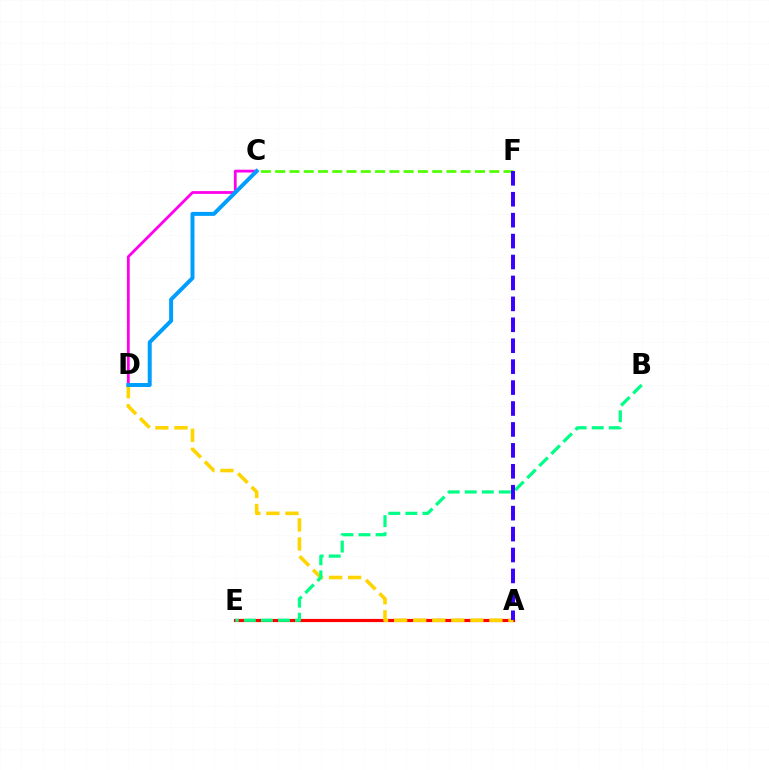{('C', 'D'): [{'color': '#ff00ed', 'line_style': 'solid', 'thickness': 2.01}, {'color': '#009eff', 'line_style': 'solid', 'thickness': 2.85}], ('A', 'E'): [{'color': '#ff0000', 'line_style': 'solid', 'thickness': 2.28}], ('A', 'D'): [{'color': '#ffd500', 'line_style': 'dashed', 'thickness': 2.59}], ('C', 'F'): [{'color': '#4fff00', 'line_style': 'dashed', 'thickness': 1.94}], ('B', 'E'): [{'color': '#00ff86', 'line_style': 'dashed', 'thickness': 2.32}], ('A', 'F'): [{'color': '#3700ff', 'line_style': 'dashed', 'thickness': 2.84}]}